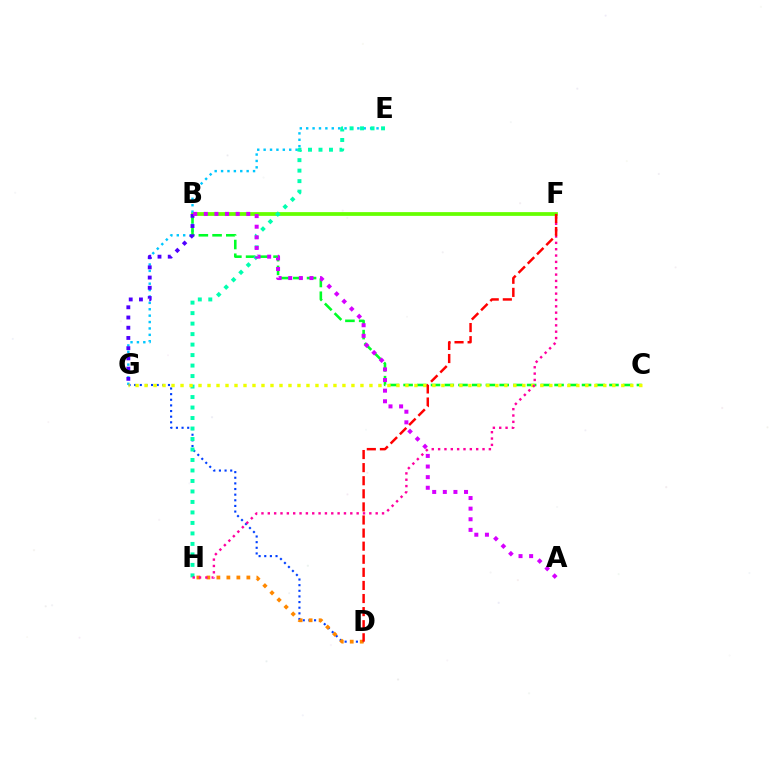{('B', 'F'): [{'color': '#66ff00', 'line_style': 'solid', 'thickness': 2.71}], ('E', 'G'): [{'color': '#00c7ff', 'line_style': 'dotted', 'thickness': 1.74}], ('D', 'G'): [{'color': '#003fff', 'line_style': 'dotted', 'thickness': 1.53}], ('B', 'C'): [{'color': '#00ff27', 'line_style': 'dashed', 'thickness': 1.86}], ('E', 'H'): [{'color': '#00ffaf', 'line_style': 'dotted', 'thickness': 2.85}], ('C', 'G'): [{'color': '#eeff00', 'line_style': 'dotted', 'thickness': 2.44}], ('D', 'H'): [{'color': '#ff8800', 'line_style': 'dotted', 'thickness': 2.72}], ('F', 'H'): [{'color': '#ff00a0', 'line_style': 'dotted', 'thickness': 1.72}], ('B', 'G'): [{'color': '#4f00ff', 'line_style': 'dotted', 'thickness': 2.78}], ('D', 'F'): [{'color': '#ff0000', 'line_style': 'dashed', 'thickness': 1.78}], ('A', 'B'): [{'color': '#d600ff', 'line_style': 'dotted', 'thickness': 2.88}]}